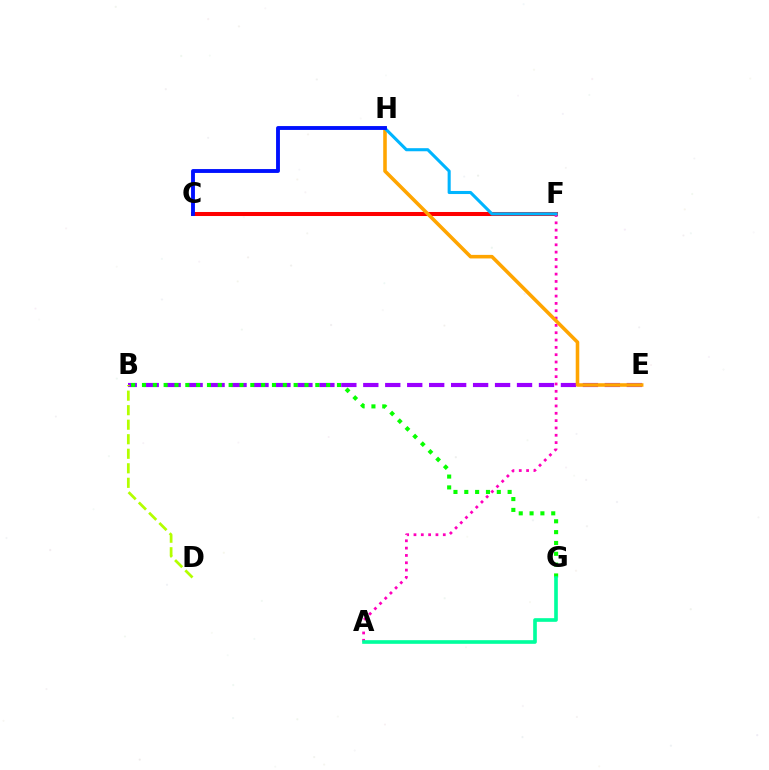{('C', 'F'): [{'color': '#ff0000', 'line_style': 'solid', 'thickness': 2.9}], ('A', 'F'): [{'color': '#ff00bd', 'line_style': 'dotted', 'thickness': 1.99}], ('B', 'E'): [{'color': '#9b00ff', 'line_style': 'dashed', 'thickness': 2.98}], ('B', 'G'): [{'color': '#08ff00', 'line_style': 'dotted', 'thickness': 2.94}], ('B', 'D'): [{'color': '#b3ff00', 'line_style': 'dashed', 'thickness': 1.97}], ('A', 'G'): [{'color': '#00ff9d', 'line_style': 'solid', 'thickness': 2.62}], ('E', 'H'): [{'color': '#ffa500', 'line_style': 'solid', 'thickness': 2.57}], ('F', 'H'): [{'color': '#00b5ff', 'line_style': 'solid', 'thickness': 2.21}], ('C', 'H'): [{'color': '#0010ff', 'line_style': 'solid', 'thickness': 2.79}]}